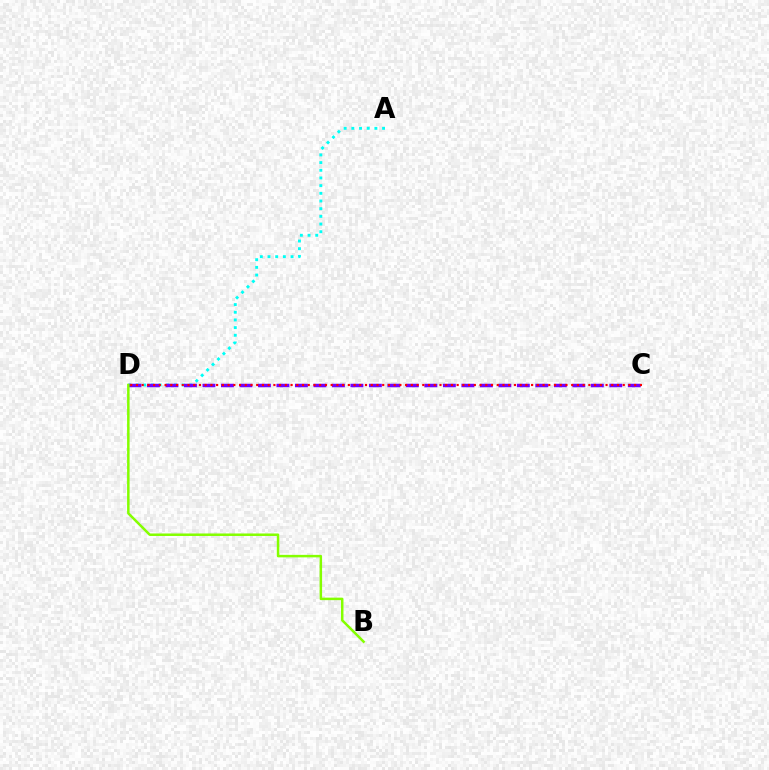{('A', 'D'): [{'color': '#00fff6', 'line_style': 'dotted', 'thickness': 2.09}], ('C', 'D'): [{'color': '#7200ff', 'line_style': 'dashed', 'thickness': 2.51}, {'color': '#ff0000', 'line_style': 'dotted', 'thickness': 1.56}], ('B', 'D'): [{'color': '#84ff00', 'line_style': 'solid', 'thickness': 1.8}]}